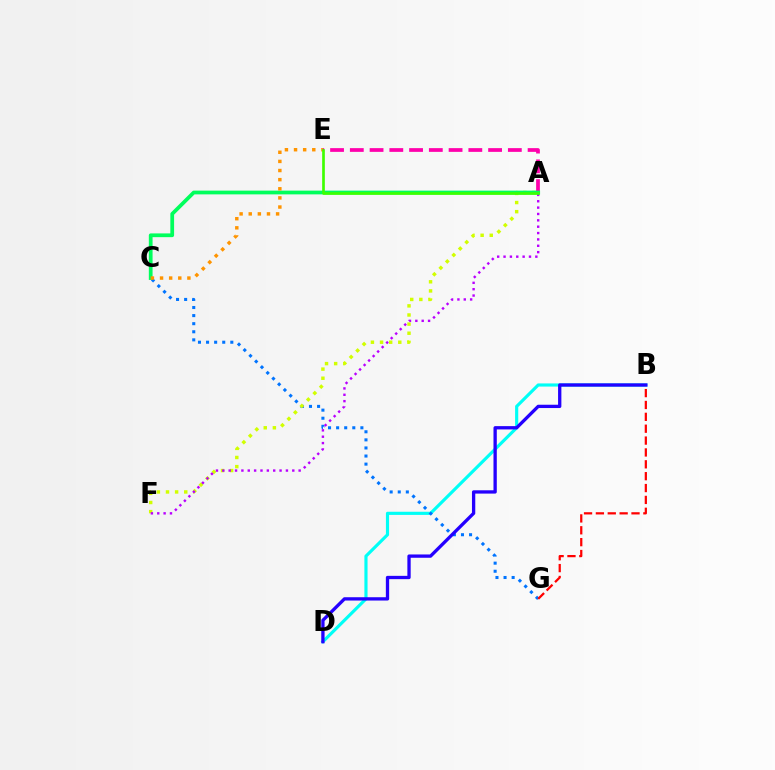{('B', 'D'): [{'color': '#00fff6', 'line_style': 'solid', 'thickness': 2.27}, {'color': '#2500ff', 'line_style': 'solid', 'thickness': 2.38}], ('C', 'G'): [{'color': '#0074ff', 'line_style': 'dotted', 'thickness': 2.2}], ('A', 'E'): [{'color': '#ff00ac', 'line_style': 'dashed', 'thickness': 2.68}, {'color': '#3dff00', 'line_style': 'solid', 'thickness': 1.92}], ('A', 'F'): [{'color': '#d1ff00', 'line_style': 'dotted', 'thickness': 2.48}, {'color': '#b900ff', 'line_style': 'dotted', 'thickness': 1.73}], ('A', 'C'): [{'color': '#00ff5c', 'line_style': 'solid', 'thickness': 2.7}], ('C', 'E'): [{'color': '#ff9400', 'line_style': 'dotted', 'thickness': 2.48}], ('B', 'G'): [{'color': '#ff0000', 'line_style': 'dashed', 'thickness': 1.61}]}